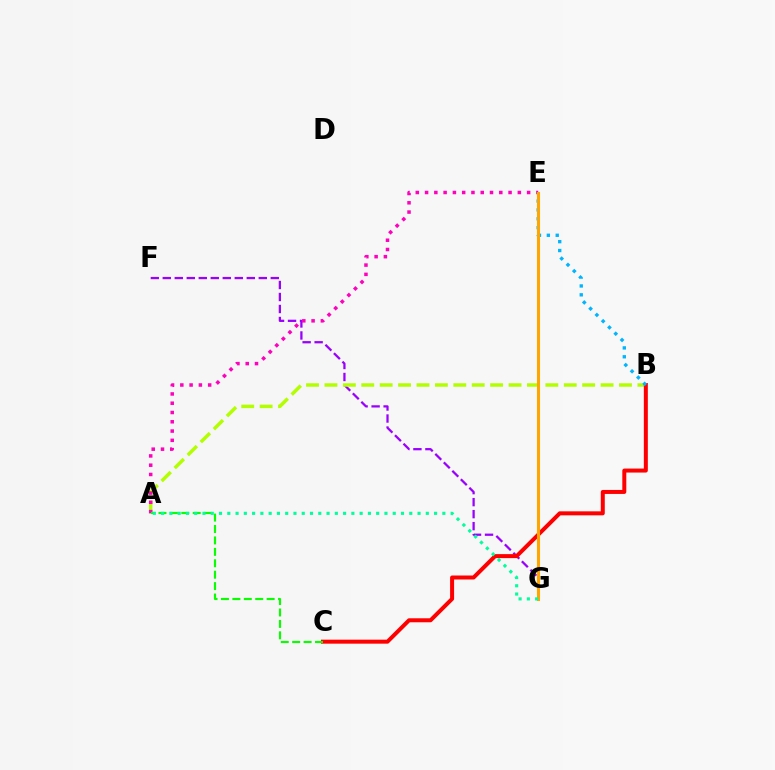{('F', 'G'): [{'color': '#9b00ff', 'line_style': 'dashed', 'thickness': 1.63}], ('E', 'G'): [{'color': '#0010ff', 'line_style': 'dotted', 'thickness': 2.07}, {'color': '#ffa500', 'line_style': 'solid', 'thickness': 2.21}], ('A', 'B'): [{'color': '#b3ff00', 'line_style': 'dashed', 'thickness': 2.5}], ('B', 'C'): [{'color': '#ff0000', 'line_style': 'solid', 'thickness': 2.88}], ('A', 'E'): [{'color': '#ff00bd', 'line_style': 'dotted', 'thickness': 2.52}], ('B', 'E'): [{'color': '#00b5ff', 'line_style': 'dotted', 'thickness': 2.41}], ('A', 'C'): [{'color': '#08ff00', 'line_style': 'dashed', 'thickness': 1.55}], ('A', 'G'): [{'color': '#00ff9d', 'line_style': 'dotted', 'thickness': 2.25}]}